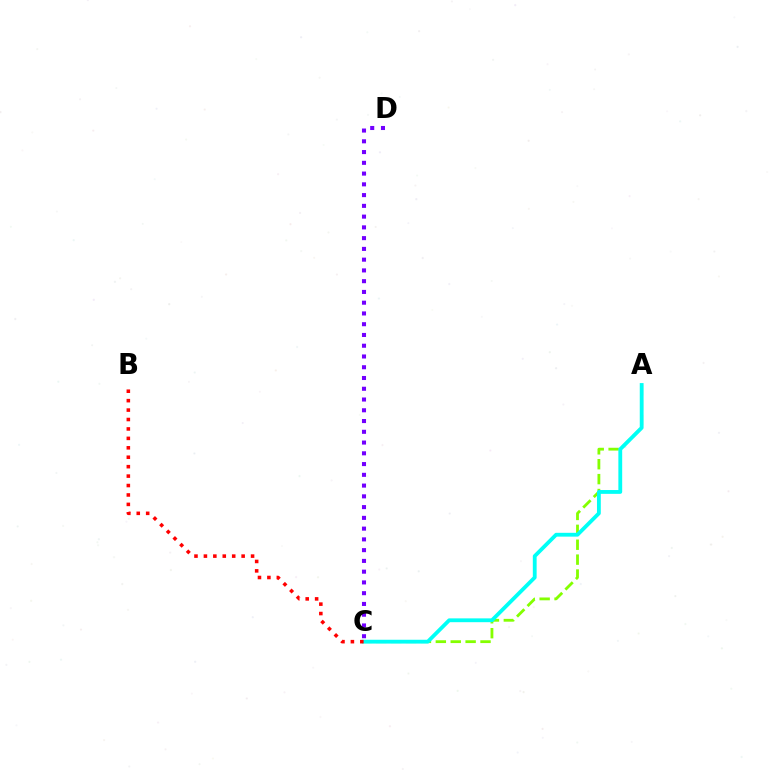{('A', 'C'): [{'color': '#84ff00', 'line_style': 'dashed', 'thickness': 2.02}, {'color': '#00fff6', 'line_style': 'solid', 'thickness': 2.75}], ('B', 'C'): [{'color': '#ff0000', 'line_style': 'dotted', 'thickness': 2.56}], ('C', 'D'): [{'color': '#7200ff', 'line_style': 'dotted', 'thickness': 2.92}]}